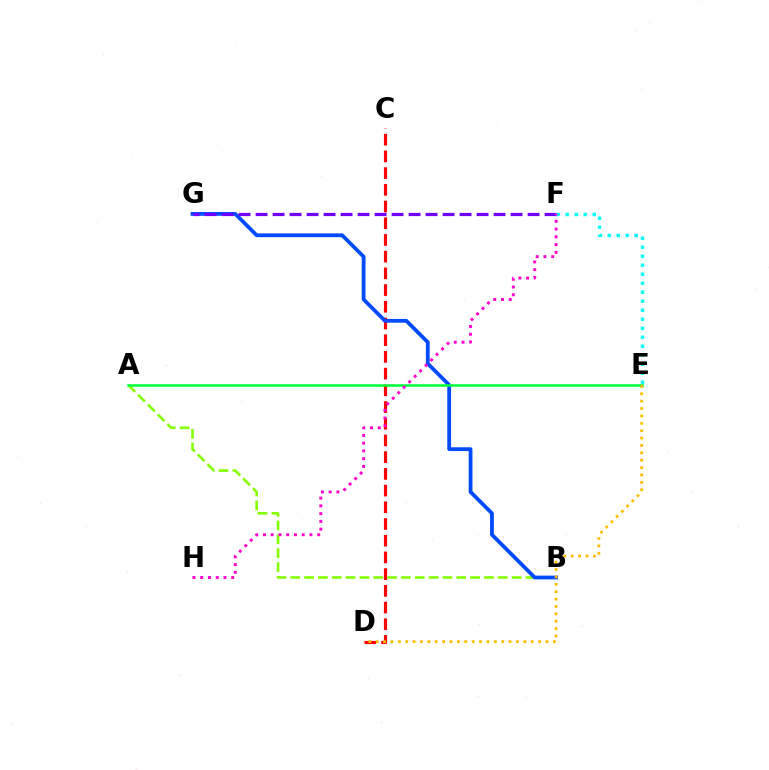{('C', 'D'): [{'color': '#ff0000', 'line_style': 'dashed', 'thickness': 2.27}], ('A', 'B'): [{'color': '#84ff00', 'line_style': 'dashed', 'thickness': 1.88}], ('B', 'G'): [{'color': '#004bff', 'line_style': 'solid', 'thickness': 2.73}], ('E', 'F'): [{'color': '#00fff6', 'line_style': 'dotted', 'thickness': 2.45}], ('F', 'G'): [{'color': '#7200ff', 'line_style': 'dashed', 'thickness': 2.31}], ('A', 'E'): [{'color': '#00ff39', 'line_style': 'solid', 'thickness': 1.82}], ('D', 'E'): [{'color': '#ffbd00', 'line_style': 'dotted', 'thickness': 2.01}], ('F', 'H'): [{'color': '#ff00cf', 'line_style': 'dotted', 'thickness': 2.11}]}